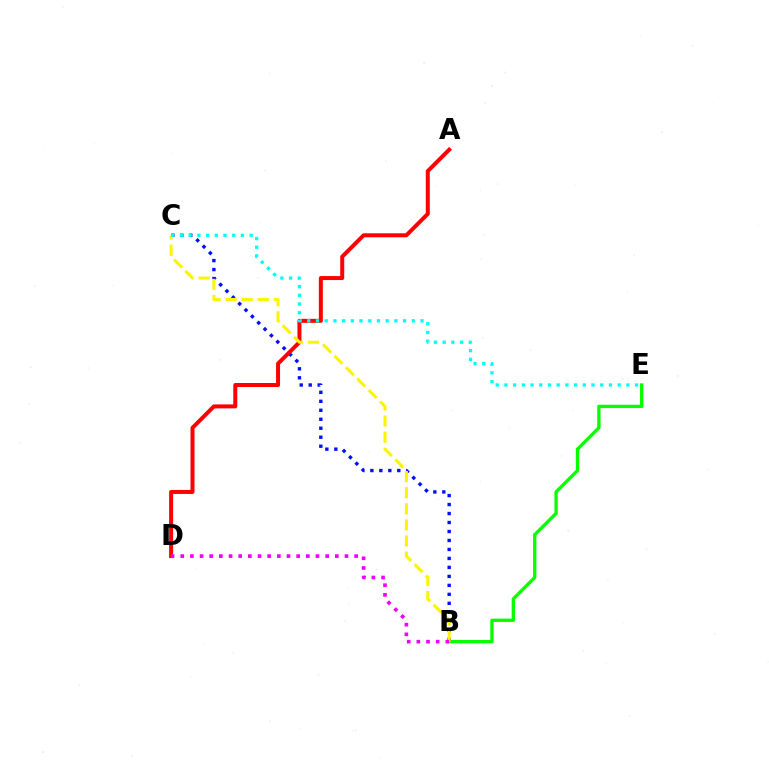{('B', 'E'): [{'color': '#08ff00', 'line_style': 'solid', 'thickness': 2.4}], ('B', 'C'): [{'color': '#0010ff', 'line_style': 'dotted', 'thickness': 2.44}, {'color': '#fcf500', 'line_style': 'dashed', 'thickness': 2.19}], ('A', 'D'): [{'color': '#ff0000', 'line_style': 'solid', 'thickness': 2.88}], ('B', 'D'): [{'color': '#ee00ff', 'line_style': 'dotted', 'thickness': 2.62}], ('C', 'E'): [{'color': '#00fff6', 'line_style': 'dotted', 'thickness': 2.37}]}